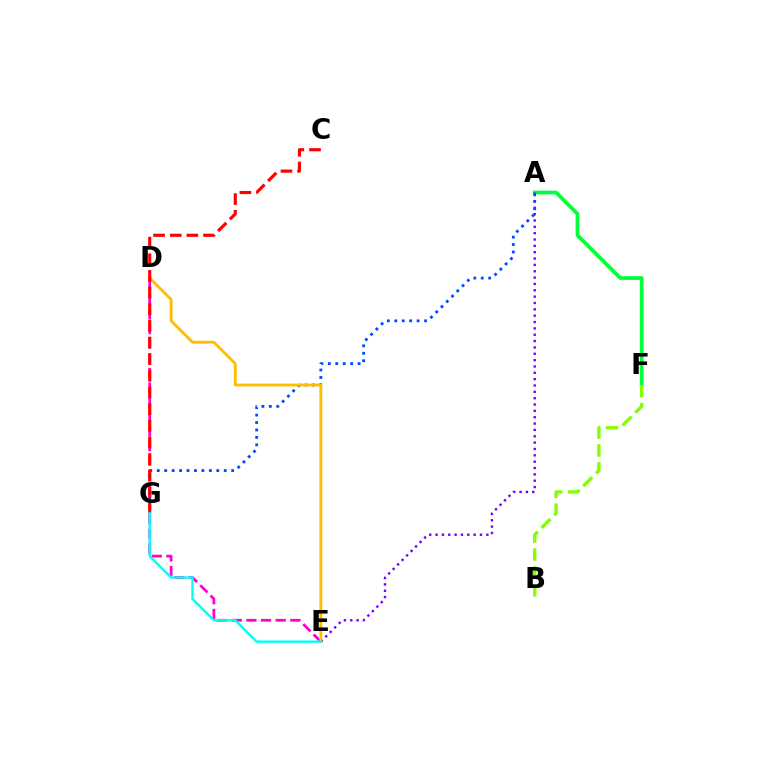{('A', 'E'): [{'color': '#7200ff', 'line_style': 'dotted', 'thickness': 1.72}], ('D', 'E'): [{'color': '#ff00cf', 'line_style': 'dashed', 'thickness': 1.99}, {'color': '#ffbd00', 'line_style': 'solid', 'thickness': 2.05}], ('A', 'F'): [{'color': '#00ff39', 'line_style': 'solid', 'thickness': 2.68}], ('A', 'G'): [{'color': '#004bff', 'line_style': 'dotted', 'thickness': 2.02}], ('B', 'F'): [{'color': '#84ff00', 'line_style': 'dashed', 'thickness': 2.43}], ('C', 'G'): [{'color': '#ff0000', 'line_style': 'dashed', 'thickness': 2.26}], ('E', 'G'): [{'color': '#00fff6', 'line_style': 'solid', 'thickness': 1.72}]}